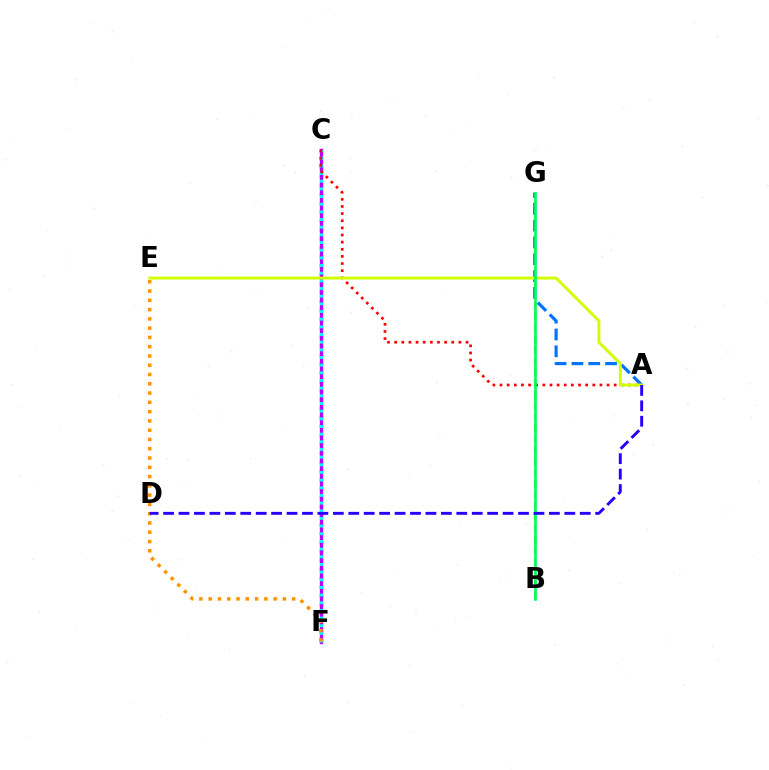{('B', 'G'): [{'color': '#3dff00', 'line_style': 'dashed', 'thickness': 1.51}, {'color': '#00ff5c', 'line_style': 'solid', 'thickness': 1.9}], ('C', 'F'): [{'color': '#ff00ac', 'line_style': 'dotted', 'thickness': 2.43}, {'color': '#b900ff', 'line_style': 'solid', 'thickness': 2.41}, {'color': '#00fff6', 'line_style': 'dotted', 'thickness': 2.08}], ('A', 'G'): [{'color': '#0074ff', 'line_style': 'dashed', 'thickness': 2.28}], ('A', 'C'): [{'color': '#ff0000', 'line_style': 'dotted', 'thickness': 1.94}], ('E', 'F'): [{'color': '#ff9400', 'line_style': 'dotted', 'thickness': 2.52}], ('A', 'E'): [{'color': '#d1ff00', 'line_style': 'solid', 'thickness': 2.08}], ('A', 'D'): [{'color': '#2500ff', 'line_style': 'dashed', 'thickness': 2.1}]}